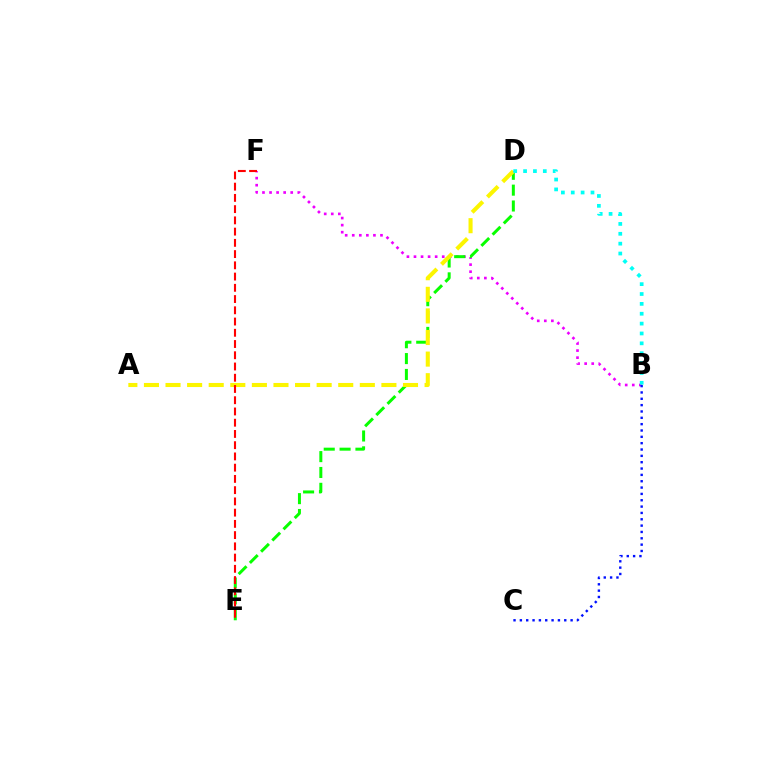{('B', 'F'): [{'color': '#ee00ff', 'line_style': 'dotted', 'thickness': 1.92}], ('D', 'E'): [{'color': '#08ff00', 'line_style': 'dashed', 'thickness': 2.15}], ('A', 'D'): [{'color': '#fcf500', 'line_style': 'dashed', 'thickness': 2.93}], ('E', 'F'): [{'color': '#ff0000', 'line_style': 'dashed', 'thickness': 1.53}], ('B', 'D'): [{'color': '#00fff6', 'line_style': 'dotted', 'thickness': 2.68}], ('B', 'C'): [{'color': '#0010ff', 'line_style': 'dotted', 'thickness': 1.72}]}